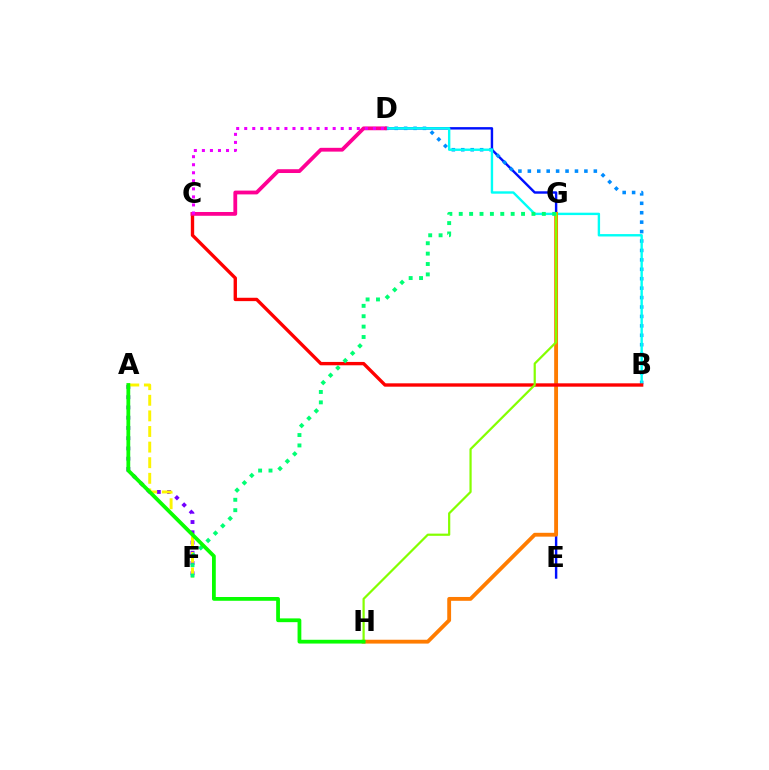{('D', 'E'): [{'color': '#0010ff', 'line_style': 'solid', 'thickness': 1.75}], ('B', 'D'): [{'color': '#008cff', 'line_style': 'dotted', 'thickness': 2.56}, {'color': '#00fff6', 'line_style': 'solid', 'thickness': 1.72}], ('G', 'H'): [{'color': '#ff7c00', 'line_style': 'solid', 'thickness': 2.76}, {'color': '#84ff00', 'line_style': 'solid', 'thickness': 1.59}], ('A', 'F'): [{'color': '#7200ff', 'line_style': 'dotted', 'thickness': 2.78}, {'color': '#fcf500', 'line_style': 'dashed', 'thickness': 2.12}], ('B', 'C'): [{'color': '#ff0000', 'line_style': 'solid', 'thickness': 2.42}], ('F', 'G'): [{'color': '#00ff74', 'line_style': 'dotted', 'thickness': 2.82}], ('A', 'H'): [{'color': '#08ff00', 'line_style': 'solid', 'thickness': 2.72}], ('C', 'D'): [{'color': '#ff0094', 'line_style': 'solid', 'thickness': 2.73}, {'color': '#ee00ff', 'line_style': 'dotted', 'thickness': 2.18}]}